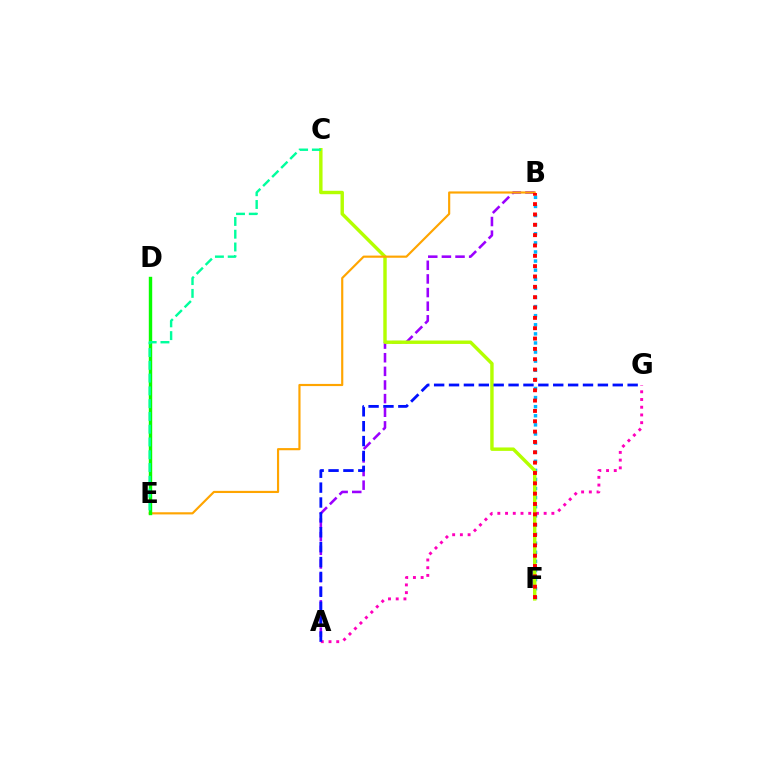{('A', 'G'): [{'color': '#ff00bd', 'line_style': 'dotted', 'thickness': 2.1}, {'color': '#0010ff', 'line_style': 'dashed', 'thickness': 2.02}], ('A', 'B'): [{'color': '#9b00ff', 'line_style': 'dashed', 'thickness': 1.85}], ('B', 'F'): [{'color': '#00b5ff', 'line_style': 'dotted', 'thickness': 2.47}, {'color': '#ff0000', 'line_style': 'dotted', 'thickness': 2.81}], ('C', 'F'): [{'color': '#b3ff00', 'line_style': 'solid', 'thickness': 2.47}], ('B', 'E'): [{'color': '#ffa500', 'line_style': 'solid', 'thickness': 1.56}], ('D', 'E'): [{'color': '#08ff00', 'line_style': 'solid', 'thickness': 2.46}], ('C', 'E'): [{'color': '#00ff9d', 'line_style': 'dashed', 'thickness': 1.74}]}